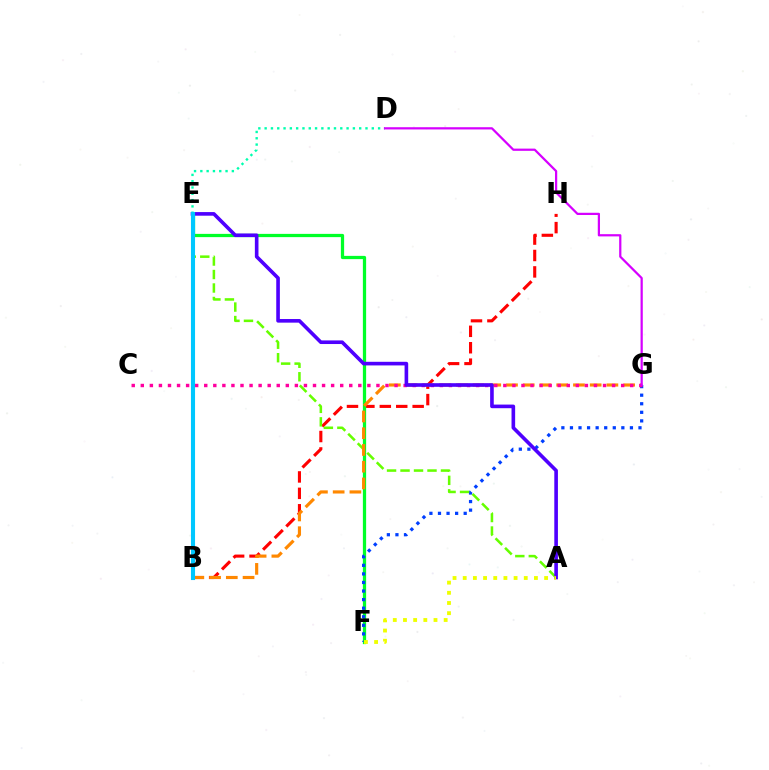{('B', 'H'): [{'color': '#ff0000', 'line_style': 'dashed', 'thickness': 2.23}], ('E', 'F'): [{'color': '#00ff27', 'line_style': 'solid', 'thickness': 2.34}], ('F', 'G'): [{'color': '#003fff', 'line_style': 'dotted', 'thickness': 2.33}], ('A', 'E'): [{'color': '#66ff00', 'line_style': 'dashed', 'thickness': 1.83}, {'color': '#4f00ff', 'line_style': 'solid', 'thickness': 2.61}], ('B', 'G'): [{'color': '#ff8800', 'line_style': 'dashed', 'thickness': 2.27}], ('D', 'E'): [{'color': '#00ffaf', 'line_style': 'dotted', 'thickness': 1.71}], ('C', 'G'): [{'color': '#ff00a0', 'line_style': 'dotted', 'thickness': 2.46}], ('D', 'G'): [{'color': '#d600ff', 'line_style': 'solid', 'thickness': 1.6}], ('A', 'F'): [{'color': '#eeff00', 'line_style': 'dotted', 'thickness': 2.76}], ('B', 'E'): [{'color': '#00c7ff', 'line_style': 'solid', 'thickness': 2.95}]}